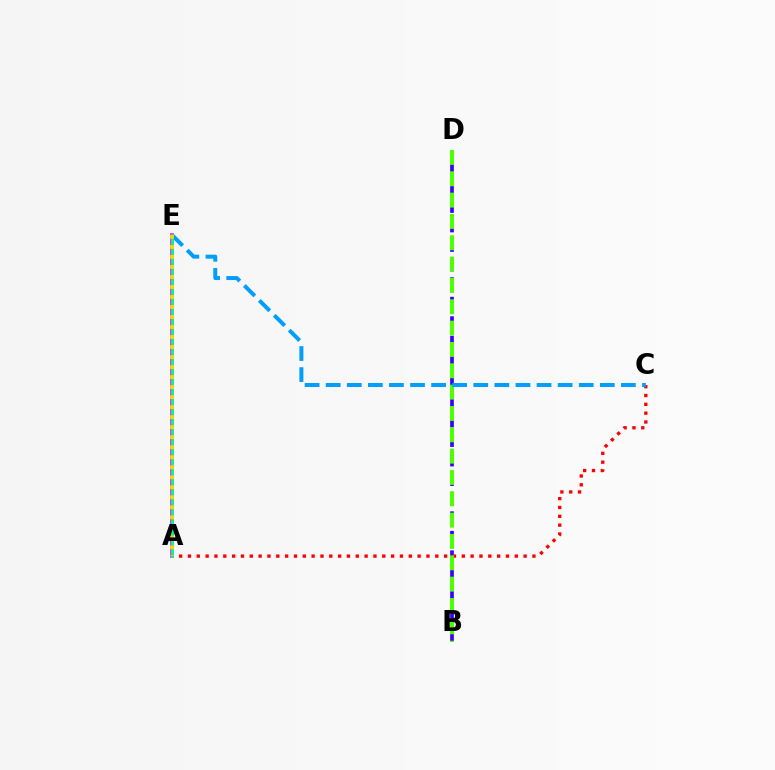{('B', 'D'): [{'color': '#3700ff', 'line_style': 'dashed', 'thickness': 2.65}, {'color': '#4fff00', 'line_style': 'dashed', 'thickness': 2.9}], ('A', 'C'): [{'color': '#ff0000', 'line_style': 'dotted', 'thickness': 2.4}], ('A', 'E'): [{'color': '#ff00ed', 'line_style': 'solid', 'thickness': 2.59}, {'color': '#00ff86', 'line_style': 'solid', 'thickness': 1.98}, {'color': '#ffd500', 'line_style': 'dotted', 'thickness': 2.72}], ('C', 'E'): [{'color': '#009eff', 'line_style': 'dashed', 'thickness': 2.86}]}